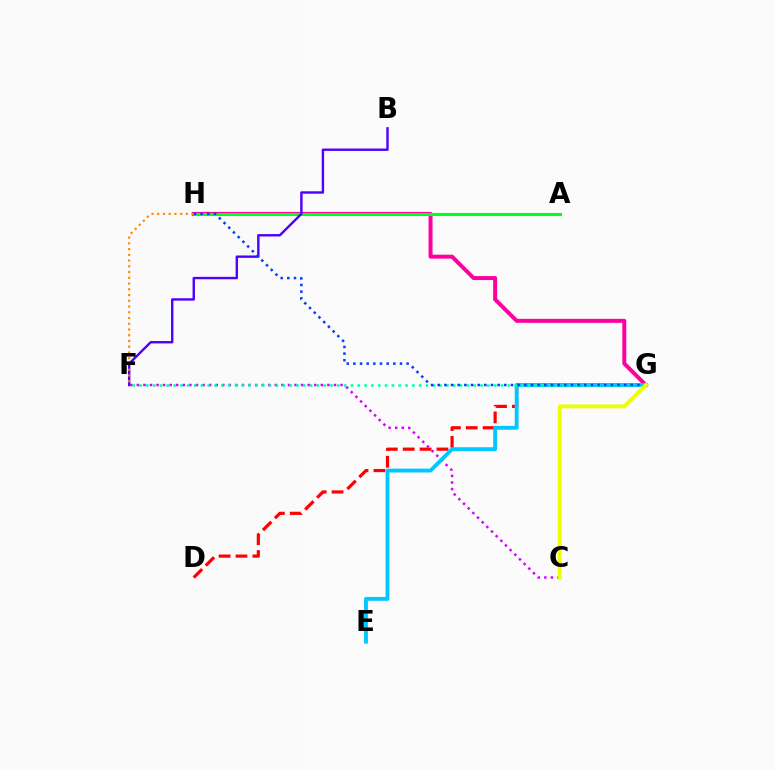{('A', 'H'): [{'color': '#66ff00', 'line_style': 'solid', 'thickness': 2.25}, {'color': '#00ff27', 'line_style': 'solid', 'thickness': 2.15}], ('G', 'H'): [{'color': '#ff00a0', 'line_style': 'solid', 'thickness': 2.87}, {'color': '#003fff', 'line_style': 'dotted', 'thickness': 1.81}], ('D', 'G'): [{'color': '#ff0000', 'line_style': 'dashed', 'thickness': 2.29}], ('B', 'F'): [{'color': '#4f00ff', 'line_style': 'solid', 'thickness': 1.73}], ('C', 'F'): [{'color': '#d600ff', 'line_style': 'dotted', 'thickness': 1.79}], ('E', 'G'): [{'color': '#00c7ff', 'line_style': 'solid', 'thickness': 2.78}], ('F', 'H'): [{'color': '#ff8800', 'line_style': 'dotted', 'thickness': 1.56}], ('F', 'G'): [{'color': '#00ffaf', 'line_style': 'dotted', 'thickness': 1.85}], ('C', 'G'): [{'color': '#eeff00', 'line_style': 'solid', 'thickness': 2.79}]}